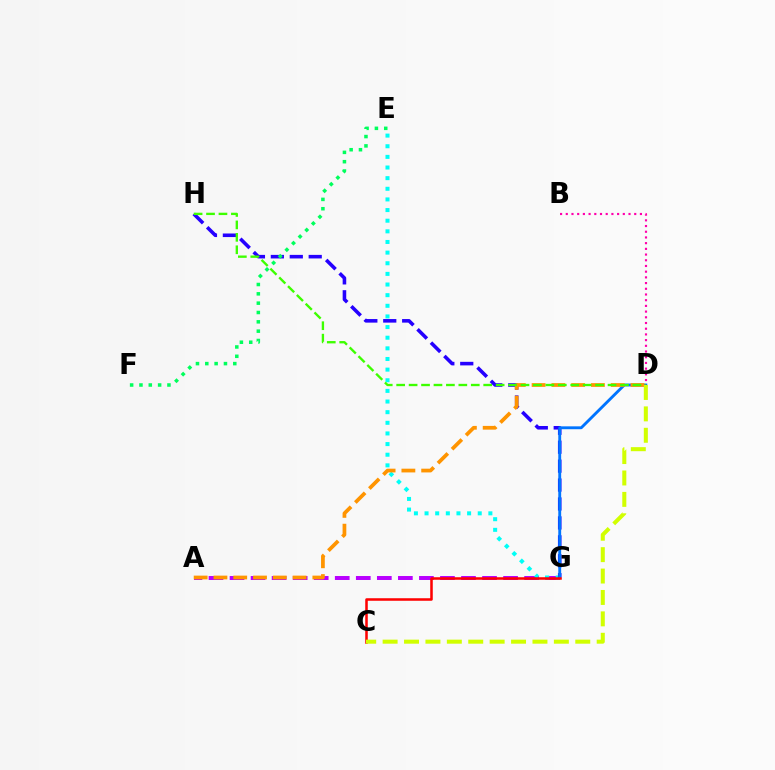{('B', 'D'): [{'color': '#ff00ac', 'line_style': 'dotted', 'thickness': 1.55}], ('A', 'G'): [{'color': '#b900ff', 'line_style': 'dashed', 'thickness': 2.86}], ('E', 'G'): [{'color': '#00fff6', 'line_style': 'dotted', 'thickness': 2.89}], ('G', 'H'): [{'color': '#2500ff', 'line_style': 'dashed', 'thickness': 2.57}], ('D', 'G'): [{'color': '#0074ff', 'line_style': 'solid', 'thickness': 2.07}], ('C', 'G'): [{'color': '#ff0000', 'line_style': 'solid', 'thickness': 1.82}], ('A', 'D'): [{'color': '#ff9400', 'line_style': 'dashed', 'thickness': 2.69}], ('D', 'H'): [{'color': '#3dff00', 'line_style': 'dashed', 'thickness': 1.69}], ('E', 'F'): [{'color': '#00ff5c', 'line_style': 'dotted', 'thickness': 2.54}], ('C', 'D'): [{'color': '#d1ff00', 'line_style': 'dashed', 'thickness': 2.91}]}